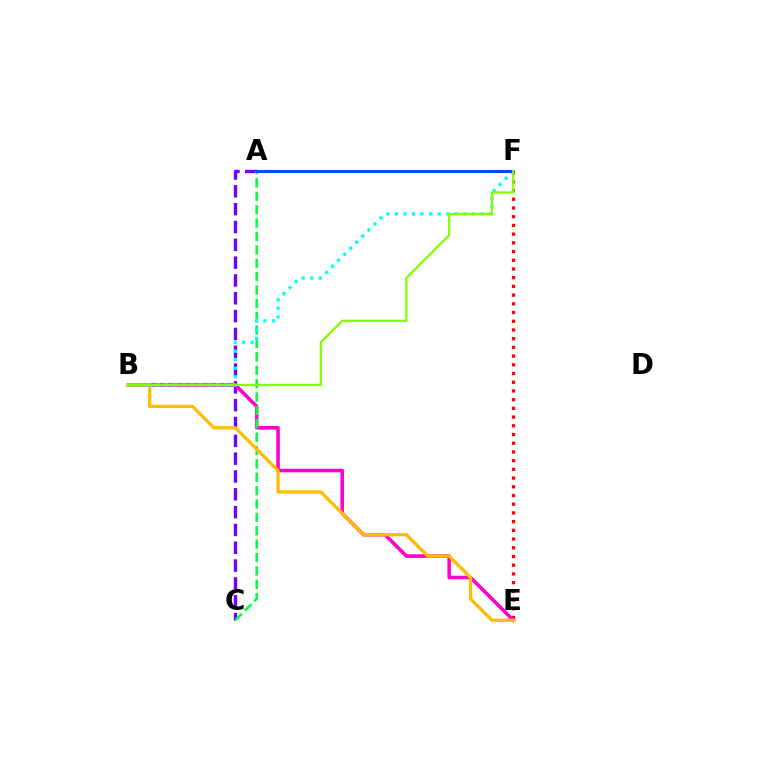{('E', 'F'): [{'color': '#ff0000', 'line_style': 'dotted', 'thickness': 2.37}], ('A', 'C'): [{'color': '#7200ff', 'line_style': 'dashed', 'thickness': 2.42}, {'color': '#00ff39', 'line_style': 'dashed', 'thickness': 1.82}], ('B', 'E'): [{'color': '#ff00cf', 'line_style': 'solid', 'thickness': 2.57}, {'color': '#ffbd00', 'line_style': 'solid', 'thickness': 2.34}], ('B', 'F'): [{'color': '#00fff6', 'line_style': 'dotted', 'thickness': 2.33}, {'color': '#84ff00', 'line_style': 'solid', 'thickness': 1.65}], ('A', 'F'): [{'color': '#004bff', 'line_style': 'solid', 'thickness': 2.17}]}